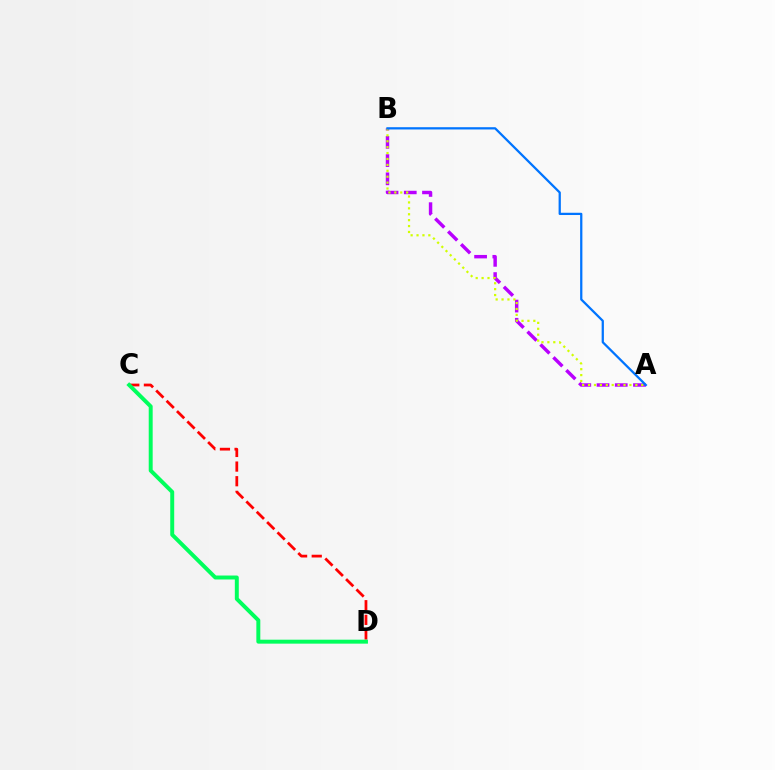{('C', 'D'): [{'color': '#ff0000', 'line_style': 'dashed', 'thickness': 1.99}, {'color': '#00ff5c', 'line_style': 'solid', 'thickness': 2.85}], ('A', 'B'): [{'color': '#b900ff', 'line_style': 'dashed', 'thickness': 2.48}, {'color': '#d1ff00', 'line_style': 'dotted', 'thickness': 1.6}, {'color': '#0074ff', 'line_style': 'solid', 'thickness': 1.62}]}